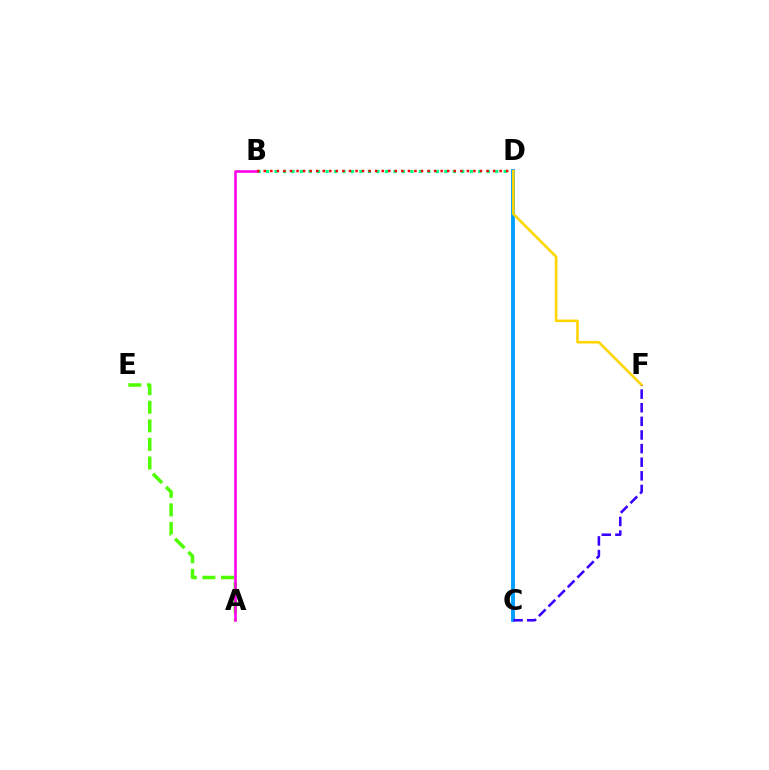{('B', 'D'): [{'color': '#00ff86', 'line_style': 'dotted', 'thickness': 2.31}, {'color': '#ff0000', 'line_style': 'dotted', 'thickness': 1.78}], ('C', 'D'): [{'color': '#009eff', 'line_style': 'solid', 'thickness': 2.78}], ('A', 'E'): [{'color': '#4fff00', 'line_style': 'dashed', 'thickness': 2.52}], ('A', 'B'): [{'color': '#ff00ed', 'line_style': 'solid', 'thickness': 1.89}], ('D', 'F'): [{'color': '#ffd500', 'line_style': 'solid', 'thickness': 1.86}], ('C', 'F'): [{'color': '#3700ff', 'line_style': 'dashed', 'thickness': 1.85}]}